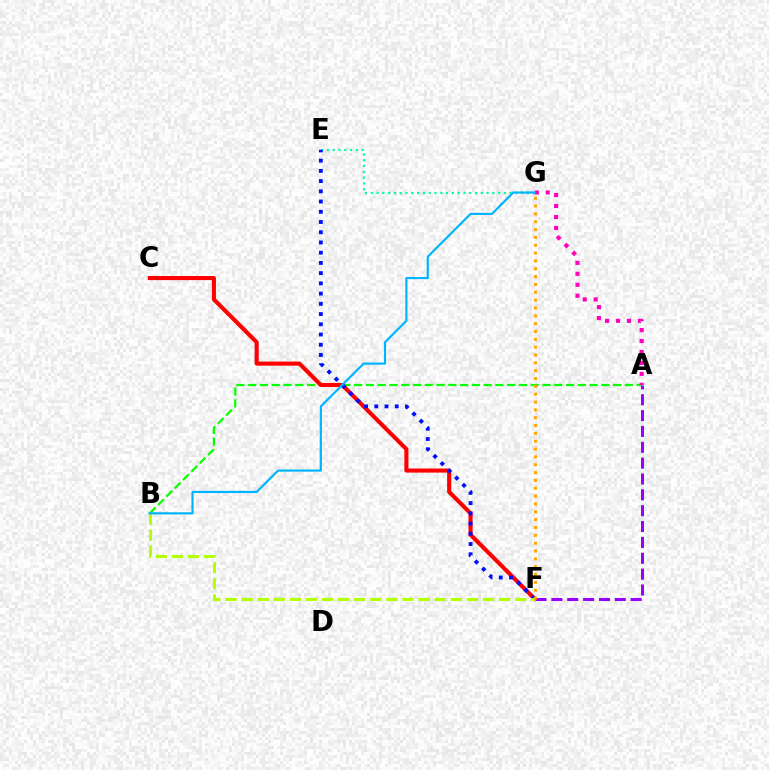{('E', 'G'): [{'color': '#00ff9d', 'line_style': 'dotted', 'thickness': 1.57}], ('A', 'B'): [{'color': '#08ff00', 'line_style': 'dashed', 'thickness': 1.6}], ('A', 'G'): [{'color': '#ff00bd', 'line_style': 'dotted', 'thickness': 2.97}], ('C', 'F'): [{'color': '#ff0000', 'line_style': 'solid', 'thickness': 2.95}], ('A', 'F'): [{'color': '#9b00ff', 'line_style': 'dashed', 'thickness': 2.15}], ('E', 'F'): [{'color': '#0010ff', 'line_style': 'dotted', 'thickness': 2.78}], ('B', 'F'): [{'color': '#b3ff00', 'line_style': 'dashed', 'thickness': 2.19}], ('F', 'G'): [{'color': '#ffa500', 'line_style': 'dotted', 'thickness': 2.13}], ('B', 'G'): [{'color': '#00b5ff', 'line_style': 'solid', 'thickness': 1.56}]}